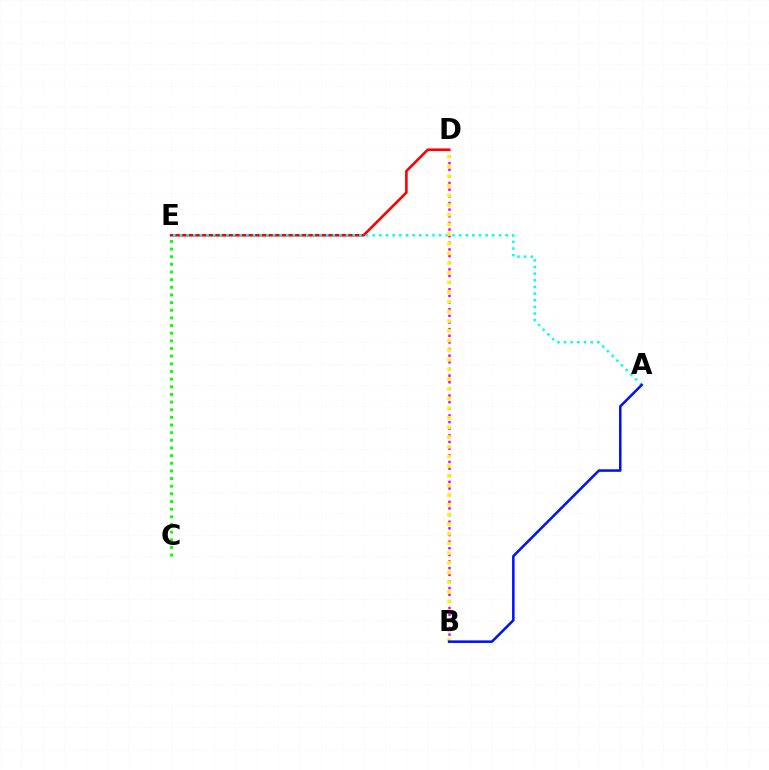{('D', 'E'): [{'color': '#ff0000', 'line_style': 'solid', 'thickness': 1.88}], ('B', 'D'): [{'color': '#ee00ff', 'line_style': 'dotted', 'thickness': 1.8}, {'color': '#fcf500', 'line_style': 'dotted', 'thickness': 2.63}], ('A', 'E'): [{'color': '#00fff6', 'line_style': 'dotted', 'thickness': 1.81}], ('A', 'B'): [{'color': '#0010ff', 'line_style': 'solid', 'thickness': 1.82}], ('C', 'E'): [{'color': '#08ff00', 'line_style': 'dotted', 'thickness': 2.08}]}